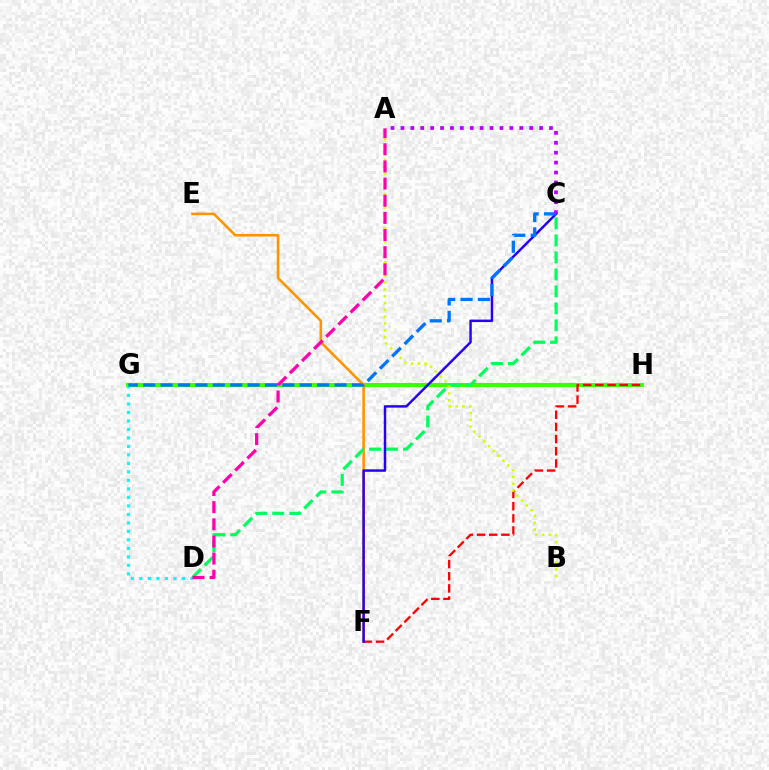{('G', 'H'): [{'color': '#3dff00', 'line_style': 'solid', 'thickness': 2.91}], ('E', 'F'): [{'color': '#ff9400', 'line_style': 'solid', 'thickness': 1.86}], ('D', 'G'): [{'color': '#00fff6', 'line_style': 'dotted', 'thickness': 2.31}], ('F', 'H'): [{'color': '#ff0000', 'line_style': 'dashed', 'thickness': 1.65}], ('C', 'D'): [{'color': '#00ff5c', 'line_style': 'dashed', 'thickness': 2.31}], ('C', 'F'): [{'color': '#2500ff', 'line_style': 'solid', 'thickness': 1.77}], ('A', 'B'): [{'color': '#d1ff00', 'line_style': 'dotted', 'thickness': 1.85}], ('C', 'G'): [{'color': '#0074ff', 'line_style': 'dashed', 'thickness': 2.36}], ('A', 'D'): [{'color': '#ff00ac', 'line_style': 'dashed', 'thickness': 2.33}], ('A', 'C'): [{'color': '#b900ff', 'line_style': 'dotted', 'thickness': 2.69}]}